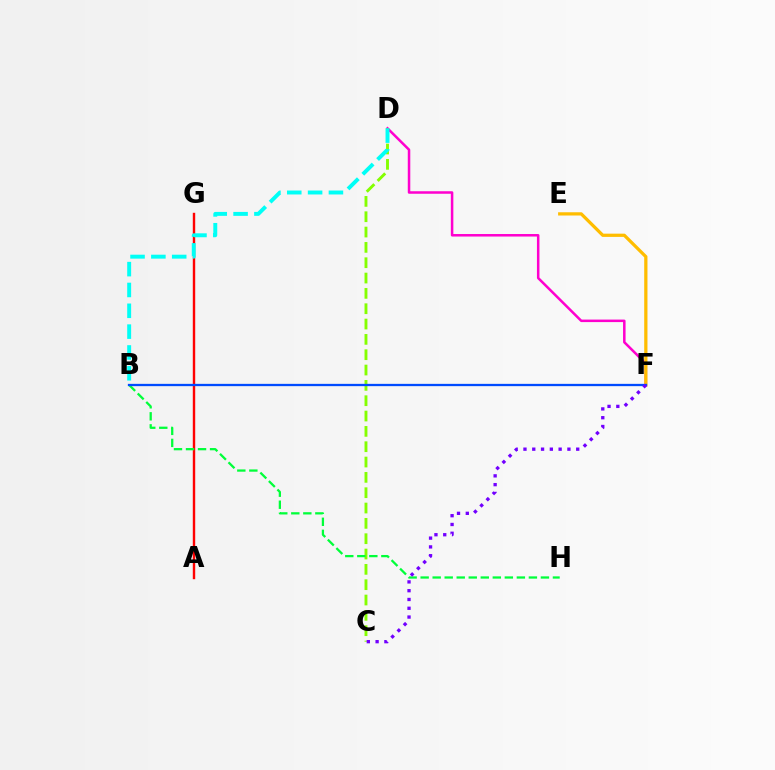{('A', 'G'): [{'color': '#ff0000', 'line_style': 'solid', 'thickness': 1.73}], ('D', 'F'): [{'color': '#ff00cf', 'line_style': 'solid', 'thickness': 1.81}], ('C', 'D'): [{'color': '#84ff00', 'line_style': 'dashed', 'thickness': 2.08}], ('E', 'F'): [{'color': '#ffbd00', 'line_style': 'solid', 'thickness': 2.34}], ('B', 'H'): [{'color': '#00ff39', 'line_style': 'dashed', 'thickness': 1.63}], ('B', 'F'): [{'color': '#004bff', 'line_style': 'solid', 'thickness': 1.65}], ('C', 'F'): [{'color': '#7200ff', 'line_style': 'dotted', 'thickness': 2.39}], ('B', 'D'): [{'color': '#00fff6', 'line_style': 'dashed', 'thickness': 2.83}]}